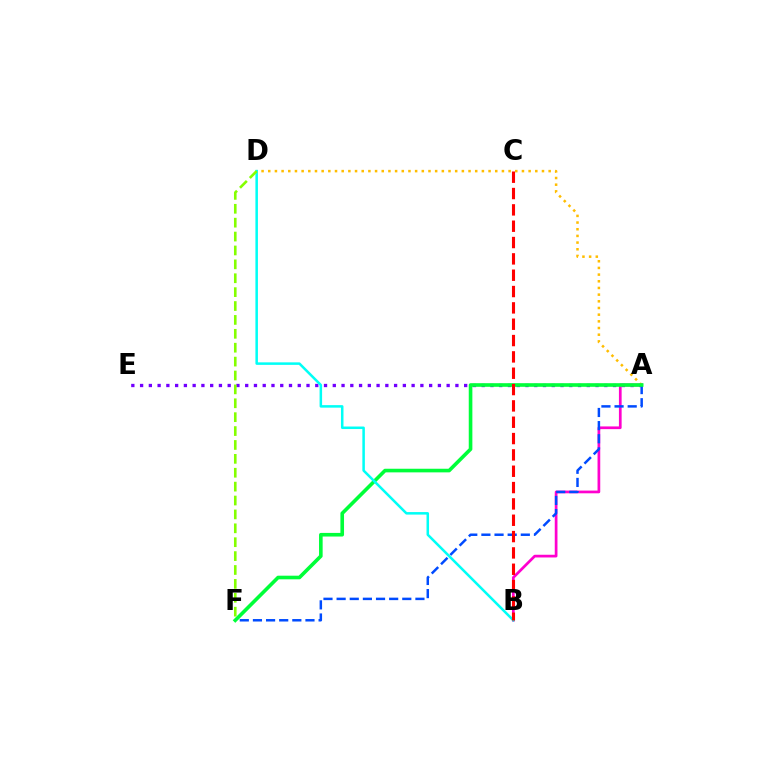{('A', 'E'): [{'color': '#7200ff', 'line_style': 'dotted', 'thickness': 2.38}], ('A', 'B'): [{'color': '#ff00cf', 'line_style': 'solid', 'thickness': 1.95}], ('A', 'F'): [{'color': '#004bff', 'line_style': 'dashed', 'thickness': 1.78}, {'color': '#00ff39', 'line_style': 'solid', 'thickness': 2.61}], ('A', 'D'): [{'color': '#ffbd00', 'line_style': 'dotted', 'thickness': 1.81}], ('B', 'D'): [{'color': '#00fff6', 'line_style': 'solid', 'thickness': 1.81}], ('D', 'F'): [{'color': '#84ff00', 'line_style': 'dashed', 'thickness': 1.89}], ('B', 'C'): [{'color': '#ff0000', 'line_style': 'dashed', 'thickness': 2.22}]}